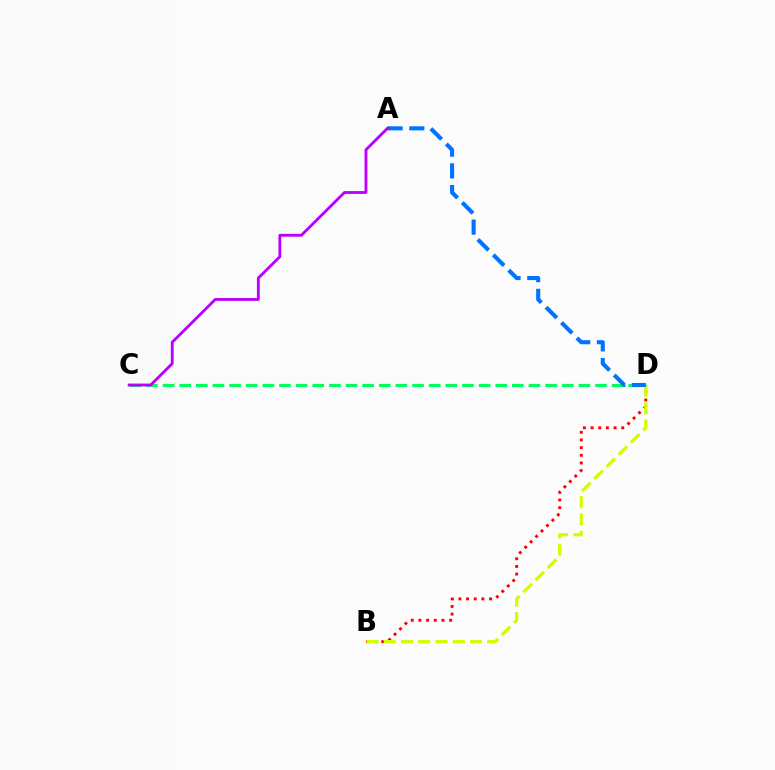{('C', 'D'): [{'color': '#00ff5c', 'line_style': 'dashed', 'thickness': 2.26}], ('B', 'D'): [{'color': '#ff0000', 'line_style': 'dotted', 'thickness': 2.08}, {'color': '#d1ff00', 'line_style': 'dashed', 'thickness': 2.34}], ('A', 'D'): [{'color': '#0074ff', 'line_style': 'dashed', 'thickness': 2.95}], ('A', 'C'): [{'color': '#b900ff', 'line_style': 'solid', 'thickness': 2.05}]}